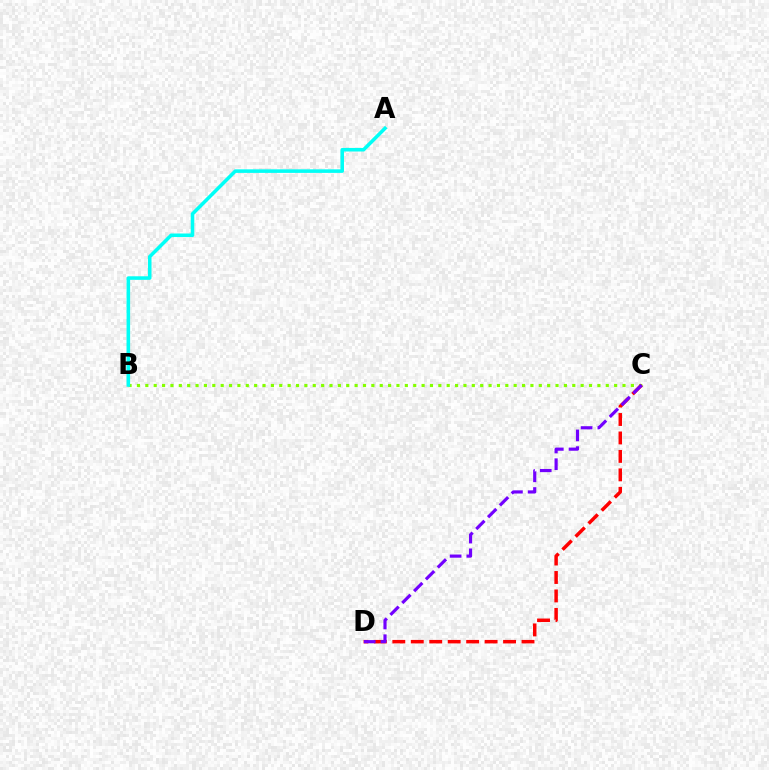{('B', 'C'): [{'color': '#84ff00', 'line_style': 'dotted', 'thickness': 2.27}], ('C', 'D'): [{'color': '#ff0000', 'line_style': 'dashed', 'thickness': 2.51}, {'color': '#7200ff', 'line_style': 'dashed', 'thickness': 2.27}], ('A', 'B'): [{'color': '#00fff6', 'line_style': 'solid', 'thickness': 2.56}]}